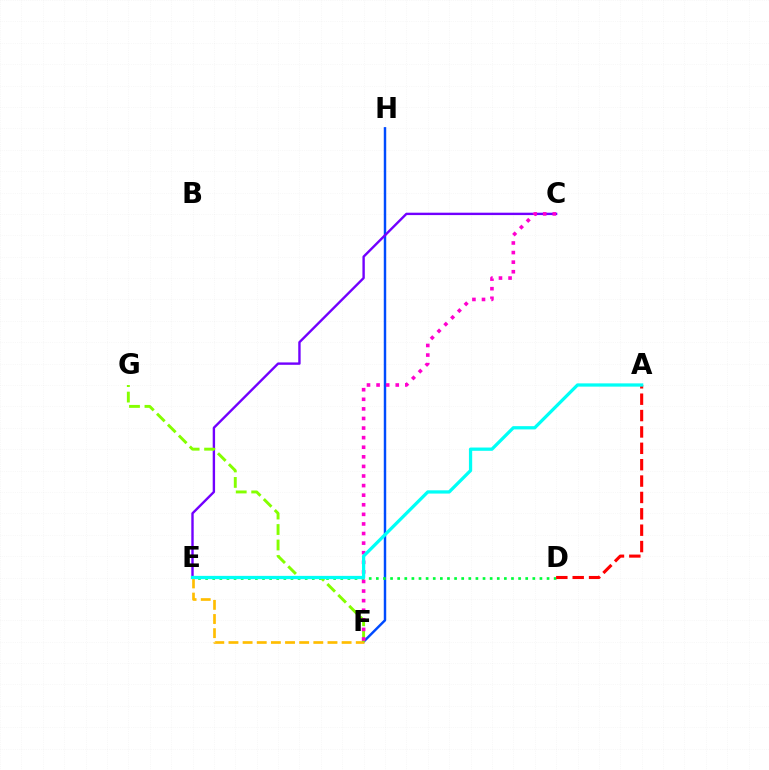{('F', 'H'): [{'color': '#004bff', 'line_style': 'solid', 'thickness': 1.76}], ('C', 'E'): [{'color': '#7200ff', 'line_style': 'solid', 'thickness': 1.72}], ('D', 'E'): [{'color': '#00ff39', 'line_style': 'dotted', 'thickness': 1.93}], ('E', 'F'): [{'color': '#ffbd00', 'line_style': 'dashed', 'thickness': 1.92}], ('F', 'G'): [{'color': '#84ff00', 'line_style': 'dashed', 'thickness': 2.1}], ('C', 'F'): [{'color': '#ff00cf', 'line_style': 'dotted', 'thickness': 2.6}], ('A', 'D'): [{'color': '#ff0000', 'line_style': 'dashed', 'thickness': 2.22}], ('A', 'E'): [{'color': '#00fff6', 'line_style': 'solid', 'thickness': 2.35}]}